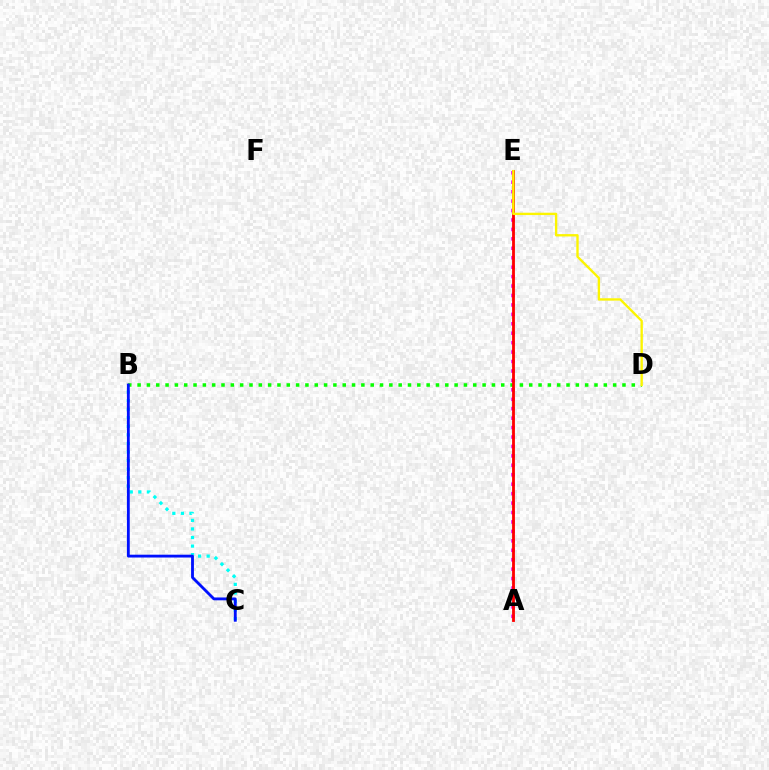{('A', 'E'): [{'color': '#ee00ff', 'line_style': 'dotted', 'thickness': 2.56}, {'color': '#ff0000', 'line_style': 'solid', 'thickness': 2.03}], ('B', 'C'): [{'color': '#00fff6', 'line_style': 'dotted', 'thickness': 2.33}, {'color': '#0010ff', 'line_style': 'solid', 'thickness': 2.04}], ('B', 'D'): [{'color': '#08ff00', 'line_style': 'dotted', 'thickness': 2.53}], ('D', 'E'): [{'color': '#fcf500', 'line_style': 'solid', 'thickness': 1.7}]}